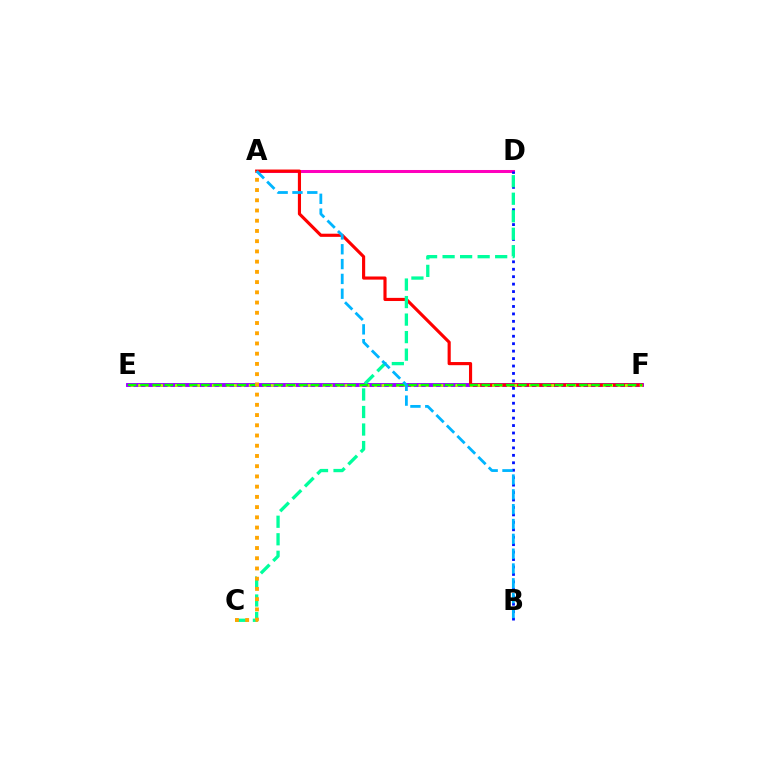{('A', 'D'): [{'color': '#ff00bd', 'line_style': 'solid', 'thickness': 2.18}], ('E', 'F'): [{'color': '#9b00ff', 'line_style': 'solid', 'thickness': 2.79}, {'color': '#b3ff00', 'line_style': 'dotted', 'thickness': 2.0}, {'color': '#08ff00', 'line_style': 'dashed', 'thickness': 1.66}], ('A', 'F'): [{'color': '#ff0000', 'line_style': 'solid', 'thickness': 2.26}], ('B', 'D'): [{'color': '#0010ff', 'line_style': 'dotted', 'thickness': 2.02}], ('C', 'D'): [{'color': '#00ff9d', 'line_style': 'dashed', 'thickness': 2.38}], ('A', 'C'): [{'color': '#ffa500', 'line_style': 'dotted', 'thickness': 2.78}], ('A', 'B'): [{'color': '#00b5ff', 'line_style': 'dashed', 'thickness': 2.01}]}